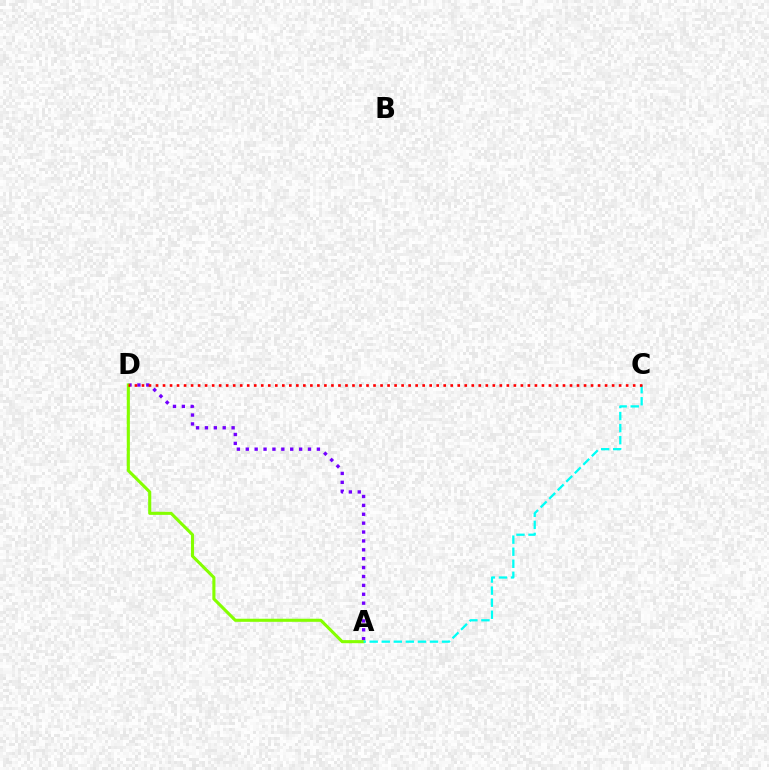{('A', 'D'): [{'color': '#7200ff', 'line_style': 'dotted', 'thickness': 2.42}, {'color': '#84ff00', 'line_style': 'solid', 'thickness': 2.22}], ('A', 'C'): [{'color': '#00fff6', 'line_style': 'dashed', 'thickness': 1.64}], ('C', 'D'): [{'color': '#ff0000', 'line_style': 'dotted', 'thickness': 1.91}]}